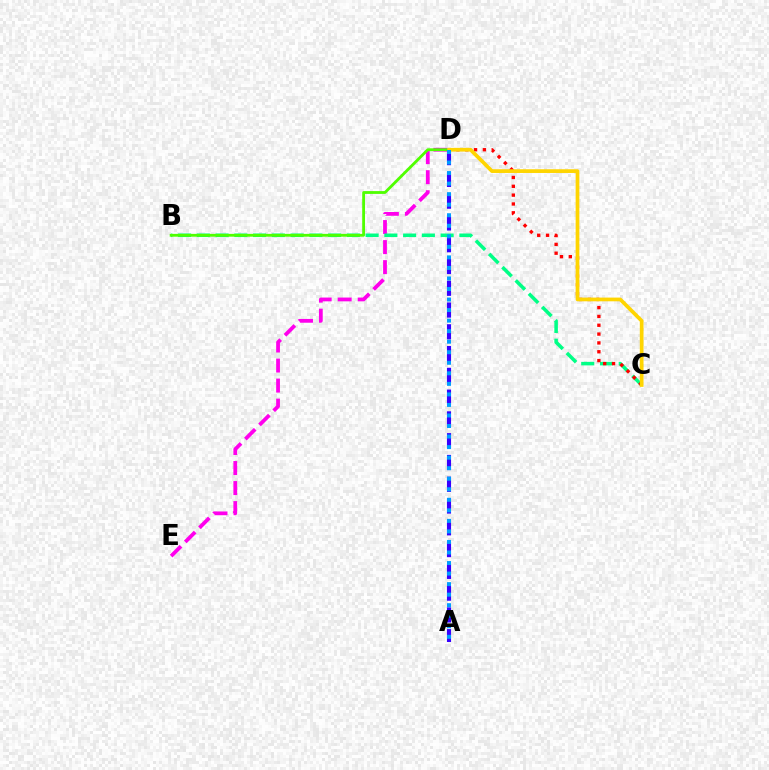{('D', 'E'): [{'color': '#ff00ed', 'line_style': 'dashed', 'thickness': 2.72}], ('B', 'C'): [{'color': '#00ff86', 'line_style': 'dashed', 'thickness': 2.55}], ('C', 'D'): [{'color': '#ff0000', 'line_style': 'dotted', 'thickness': 2.4}, {'color': '#ffd500', 'line_style': 'solid', 'thickness': 2.68}], ('B', 'D'): [{'color': '#4fff00', 'line_style': 'solid', 'thickness': 2.02}], ('A', 'D'): [{'color': '#3700ff', 'line_style': 'dashed', 'thickness': 2.96}, {'color': '#009eff', 'line_style': 'dotted', 'thickness': 2.86}]}